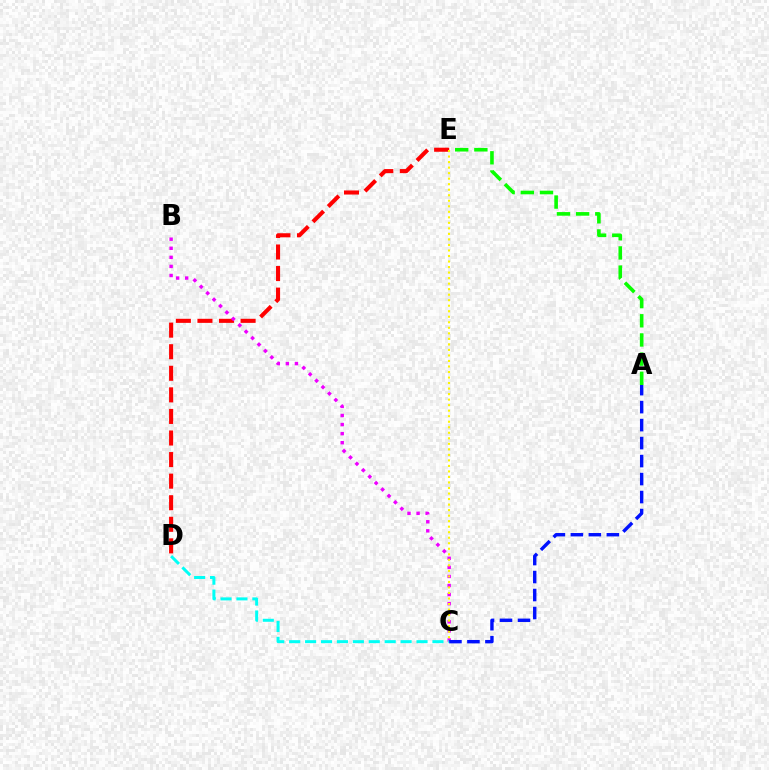{('D', 'E'): [{'color': '#ff0000', 'line_style': 'dashed', 'thickness': 2.93}], ('A', 'E'): [{'color': '#08ff00', 'line_style': 'dashed', 'thickness': 2.6}], ('B', 'C'): [{'color': '#ee00ff', 'line_style': 'dotted', 'thickness': 2.47}], ('C', 'E'): [{'color': '#fcf500', 'line_style': 'dotted', 'thickness': 1.5}], ('C', 'D'): [{'color': '#00fff6', 'line_style': 'dashed', 'thickness': 2.16}], ('A', 'C'): [{'color': '#0010ff', 'line_style': 'dashed', 'thickness': 2.44}]}